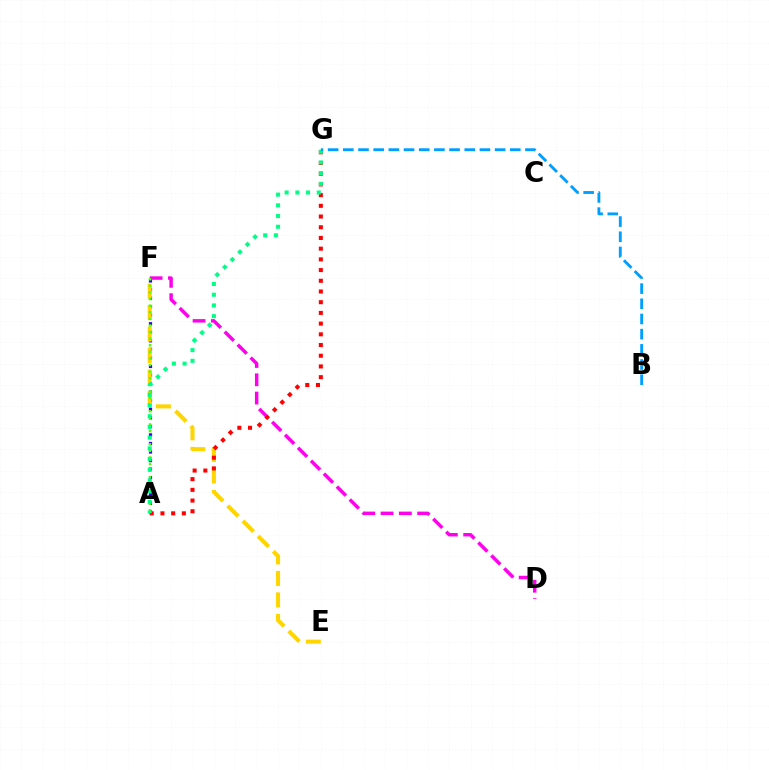{('A', 'F'): [{'color': '#3700ff', 'line_style': 'dotted', 'thickness': 2.32}, {'color': '#4fff00', 'line_style': 'dotted', 'thickness': 1.79}], ('D', 'F'): [{'color': '#ff00ed', 'line_style': 'dashed', 'thickness': 2.49}], ('E', 'F'): [{'color': '#ffd500', 'line_style': 'dashed', 'thickness': 2.92}], ('A', 'G'): [{'color': '#ff0000', 'line_style': 'dotted', 'thickness': 2.91}, {'color': '#00ff86', 'line_style': 'dotted', 'thickness': 2.91}], ('B', 'G'): [{'color': '#009eff', 'line_style': 'dashed', 'thickness': 2.06}]}